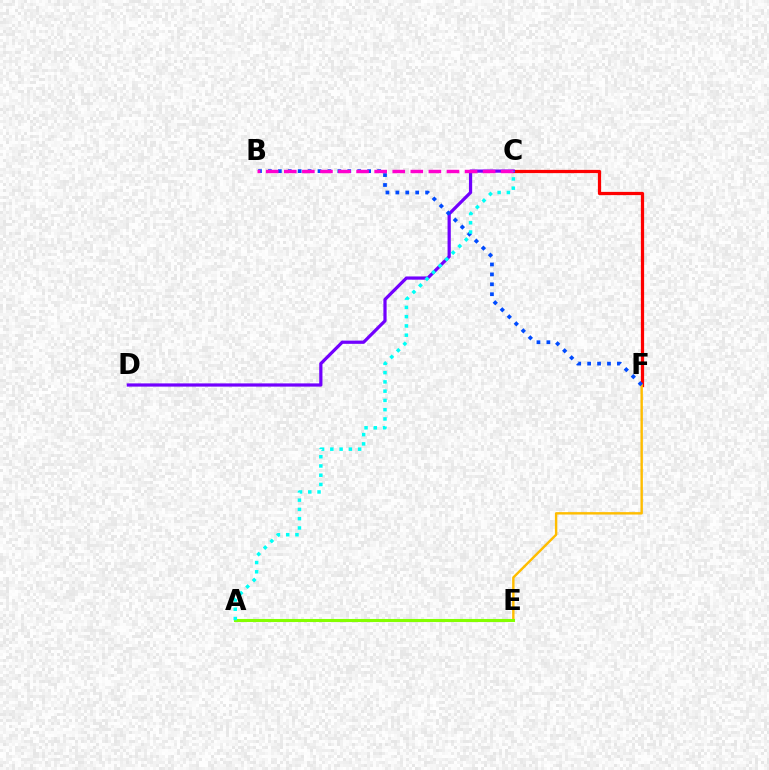{('C', 'F'): [{'color': '#ff0000', 'line_style': 'solid', 'thickness': 2.33}], ('C', 'D'): [{'color': '#7200ff', 'line_style': 'solid', 'thickness': 2.32}], ('A', 'E'): [{'color': '#00ff39', 'line_style': 'solid', 'thickness': 2.05}, {'color': '#84ff00', 'line_style': 'solid', 'thickness': 2.21}], ('E', 'F'): [{'color': '#ffbd00', 'line_style': 'solid', 'thickness': 1.73}], ('B', 'F'): [{'color': '#004bff', 'line_style': 'dotted', 'thickness': 2.7}], ('B', 'C'): [{'color': '#ff00cf', 'line_style': 'dashed', 'thickness': 2.46}], ('A', 'C'): [{'color': '#00fff6', 'line_style': 'dotted', 'thickness': 2.52}]}